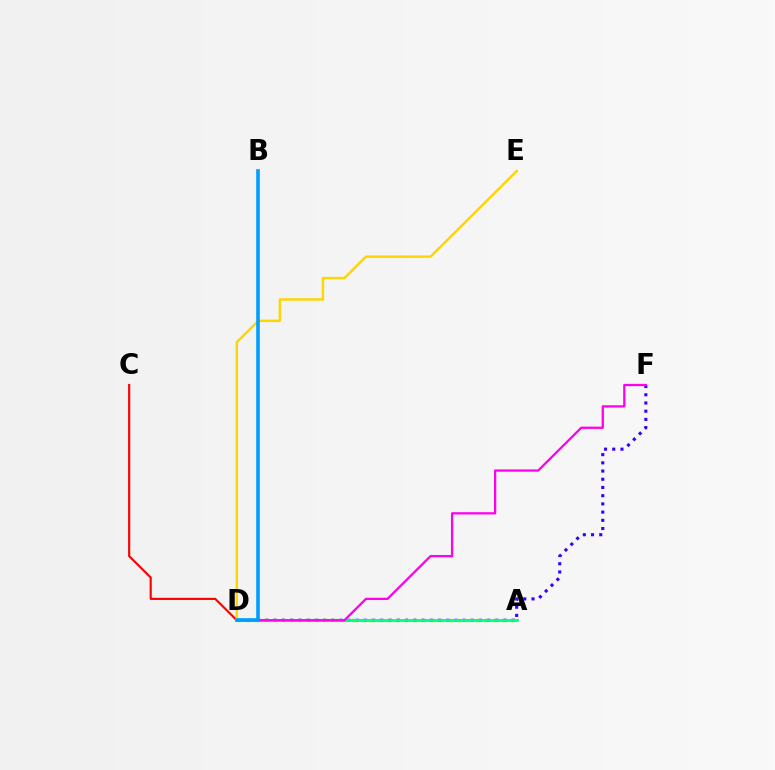{('A', 'D'): [{'color': '#4fff00', 'line_style': 'dotted', 'thickness': 2.39}, {'color': '#00ff86', 'line_style': 'solid', 'thickness': 2.04}], ('C', 'D'): [{'color': '#ff0000', 'line_style': 'solid', 'thickness': 1.55}], ('D', 'F'): [{'color': '#3700ff', 'line_style': 'dotted', 'thickness': 2.23}, {'color': '#ff00ed', 'line_style': 'solid', 'thickness': 1.64}], ('D', 'E'): [{'color': '#ffd500', 'line_style': 'solid', 'thickness': 1.76}], ('B', 'D'): [{'color': '#009eff', 'line_style': 'solid', 'thickness': 2.59}]}